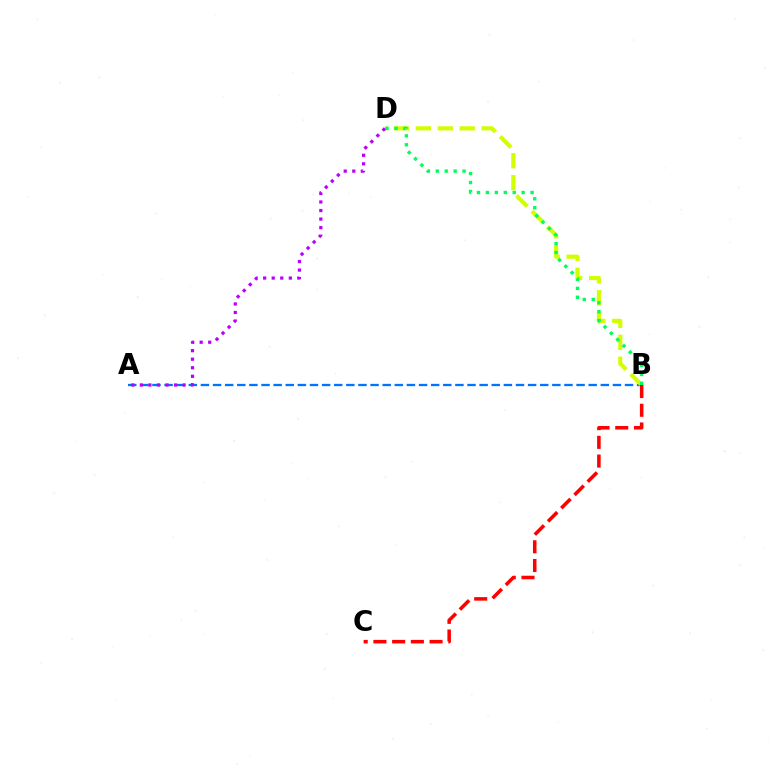{('A', 'B'): [{'color': '#0074ff', 'line_style': 'dashed', 'thickness': 1.65}], ('B', 'D'): [{'color': '#d1ff00', 'line_style': 'dashed', 'thickness': 2.98}, {'color': '#00ff5c', 'line_style': 'dotted', 'thickness': 2.43}], ('A', 'D'): [{'color': '#b900ff', 'line_style': 'dotted', 'thickness': 2.32}], ('B', 'C'): [{'color': '#ff0000', 'line_style': 'dashed', 'thickness': 2.54}]}